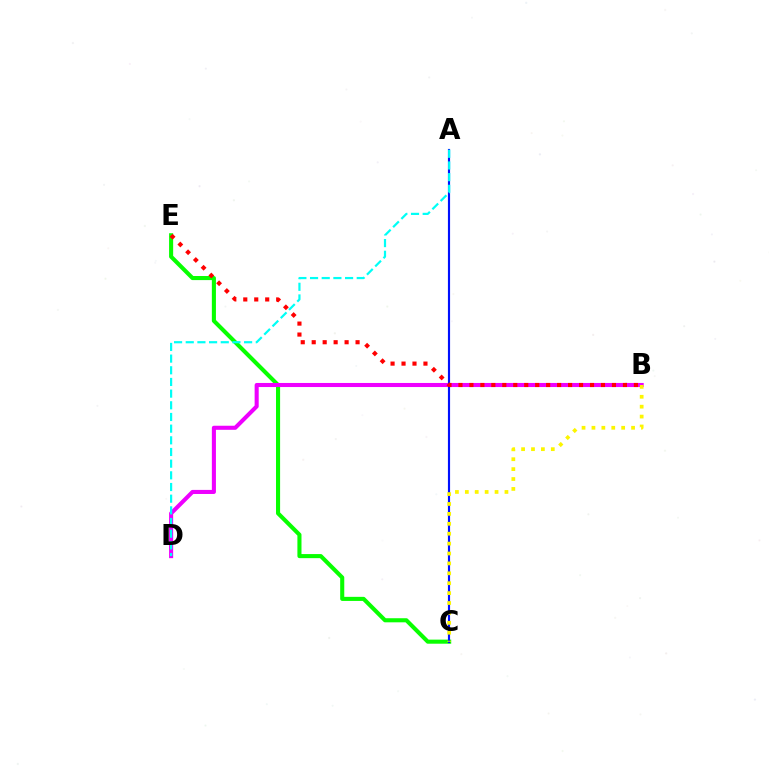{('C', 'E'): [{'color': '#08ff00', 'line_style': 'solid', 'thickness': 2.94}], ('B', 'D'): [{'color': '#ee00ff', 'line_style': 'solid', 'thickness': 2.93}], ('A', 'C'): [{'color': '#0010ff', 'line_style': 'solid', 'thickness': 1.55}], ('A', 'D'): [{'color': '#00fff6', 'line_style': 'dashed', 'thickness': 1.59}], ('B', 'E'): [{'color': '#ff0000', 'line_style': 'dotted', 'thickness': 2.98}], ('B', 'C'): [{'color': '#fcf500', 'line_style': 'dotted', 'thickness': 2.69}]}